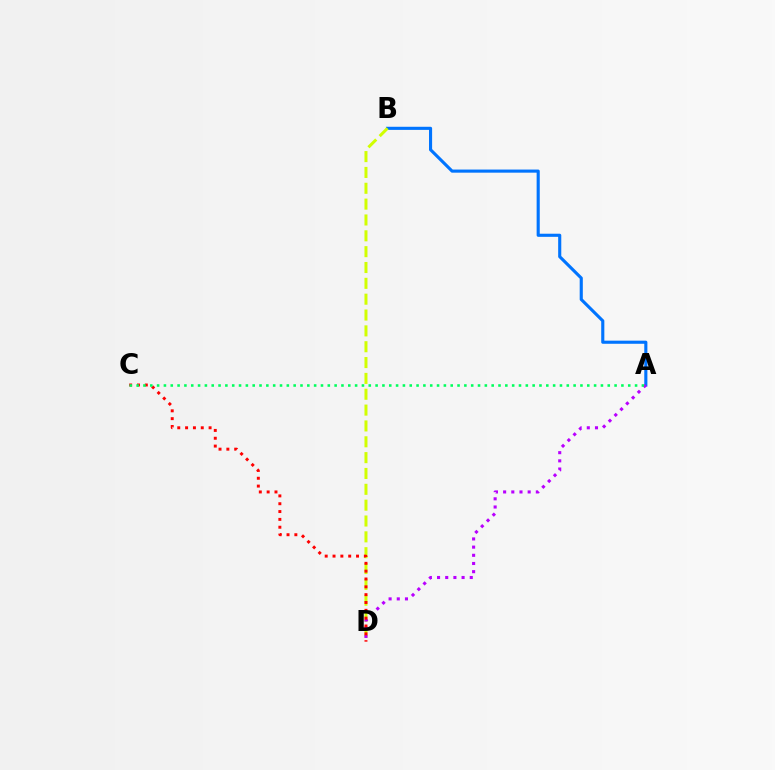{('A', 'B'): [{'color': '#0074ff', 'line_style': 'solid', 'thickness': 2.24}], ('B', 'D'): [{'color': '#d1ff00', 'line_style': 'dashed', 'thickness': 2.15}], ('A', 'D'): [{'color': '#b900ff', 'line_style': 'dotted', 'thickness': 2.22}], ('C', 'D'): [{'color': '#ff0000', 'line_style': 'dotted', 'thickness': 2.13}], ('A', 'C'): [{'color': '#00ff5c', 'line_style': 'dotted', 'thickness': 1.86}]}